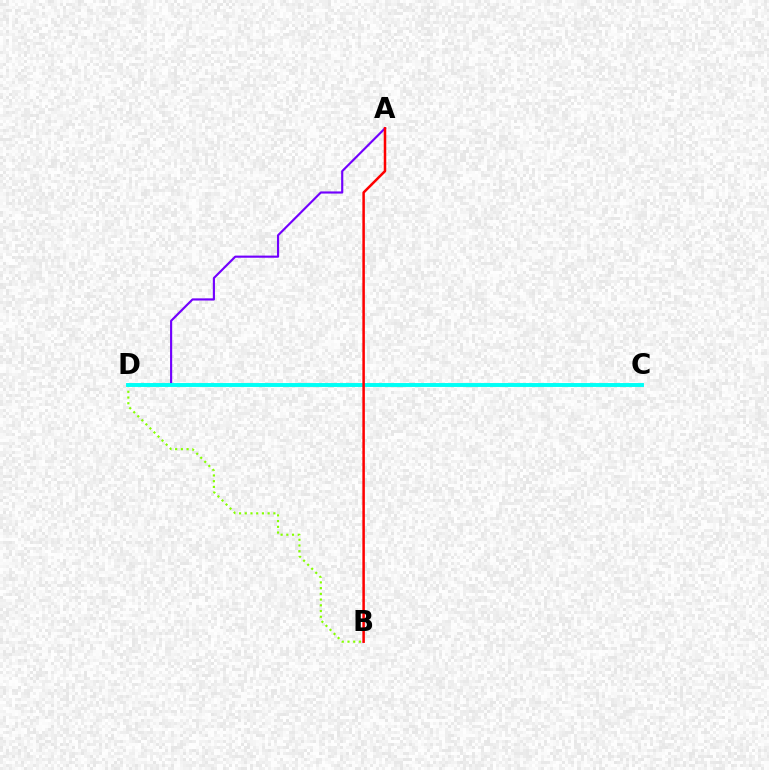{('A', 'D'): [{'color': '#7200ff', 'line_style': 'solid', 'thickness': 1.55}], ('B', 'D'): [{'color': '#84ff00', 'line_style': 'dotted', 'thickness': 1.55}], ('C', 'D'): [{'color': '#00fff6', 'line_style': 'solid', 'thickness': 2.82}], ('A', 'B'): [{'color': '#ff0000', 'line_style': 'solid', 'thickness': 1.81}]}